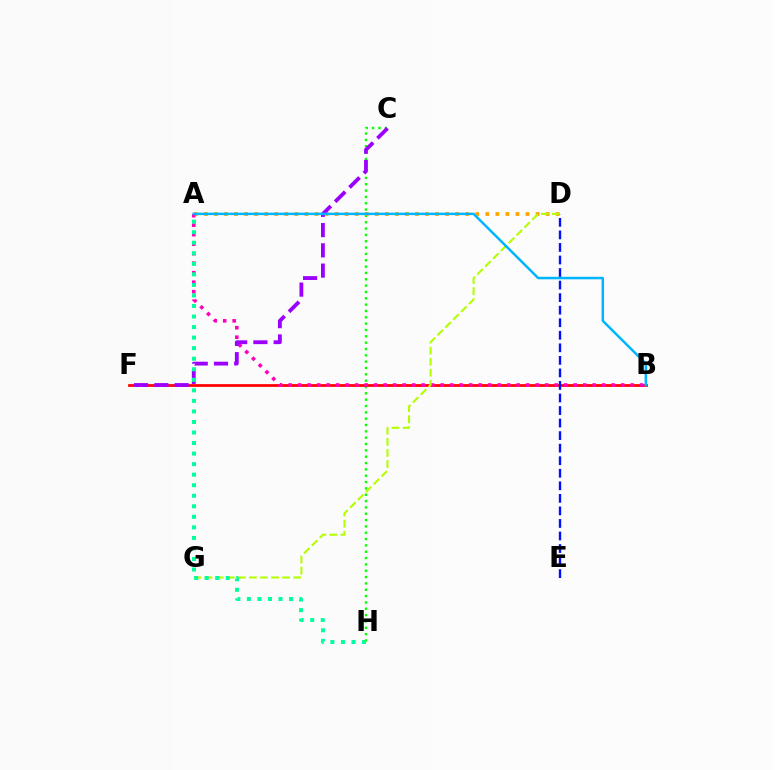{('C', 'H'): [{'color': '#08ff00', 'line_style': 'dotted', 'thickness': 1.72}], ('B', 'F'): [{'color': '#ff0000', 'line_style': 'solid', 'thickness': 1.97}], ('A', 'D'): [{'color': '#ffa500', 'line_style': 'dotted', 'thickness': 2.73}], ('A', 'B'): [{'color': '#ff00bd', 'line_style': 'dotted', 'thickness': 2.58}, {'color': '#00b5ff', 'line_style': 'solid', 'thickness': 1.79}], ('D', 'G'): [{'color': '#b3ff00', 'line_style': 'dashed', 'thickness': 1.5}], ('D', 'E'): [{'color': '#0010ff', 'line_style': 'dashed', 'thickness': 1.7}], ('C', 'F'): [{'color': '#9b00ff', 'line_style': 'dashed', 'thickness': 2.75}], ('A', 'H'): [{'color': '#00ff9d', 'line_style': 'dotted', 'thickness': 2.86}]}